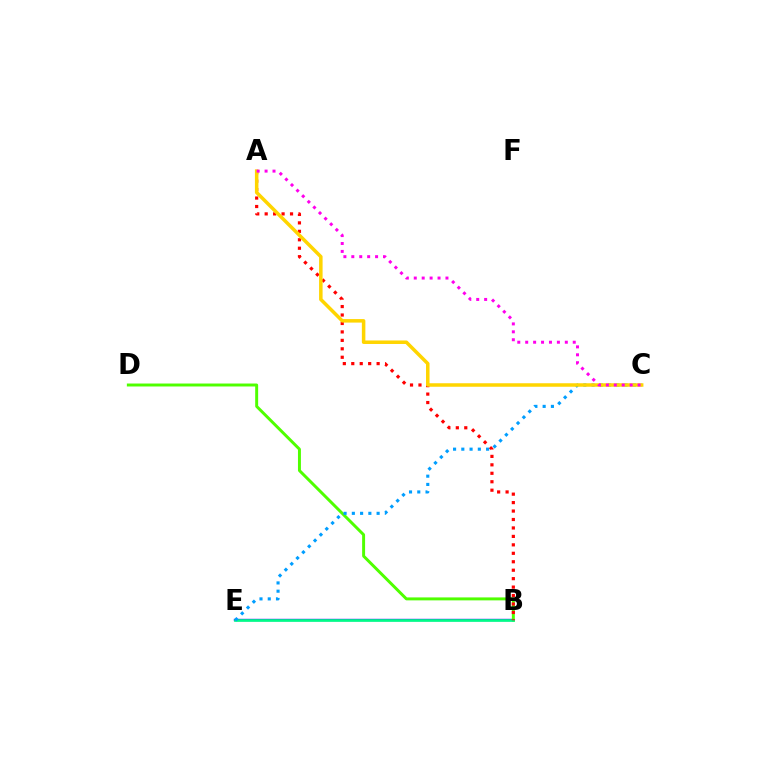{('B', 'E'): [{'color': '#3700ff', 'line_style': 'solid', 'thickness': 1.71}, {'color': '#00ff86', 'line_style': 'solid', 'thickness': 1.9}], ('B', 'D'): [{'color': '#4fff00', 'line_style': 'solid', 'thickness': 2.13}], ('A', 'B'): [{'color': '#ff0000', 'line_style': 'dotted', 'thickness': 2.3}], ('C', 'E'): [{'color': '#009eff', 'line_style': 'dotted', 'thickness': 2.24}], ('A', 'C'): [{'color': '#ffd500', 'line_style': 'solid', 'thickness': 2.53}, {'color': '#ff00ed', 'line_style': 'dotted', 'thickness': 2.15}]}